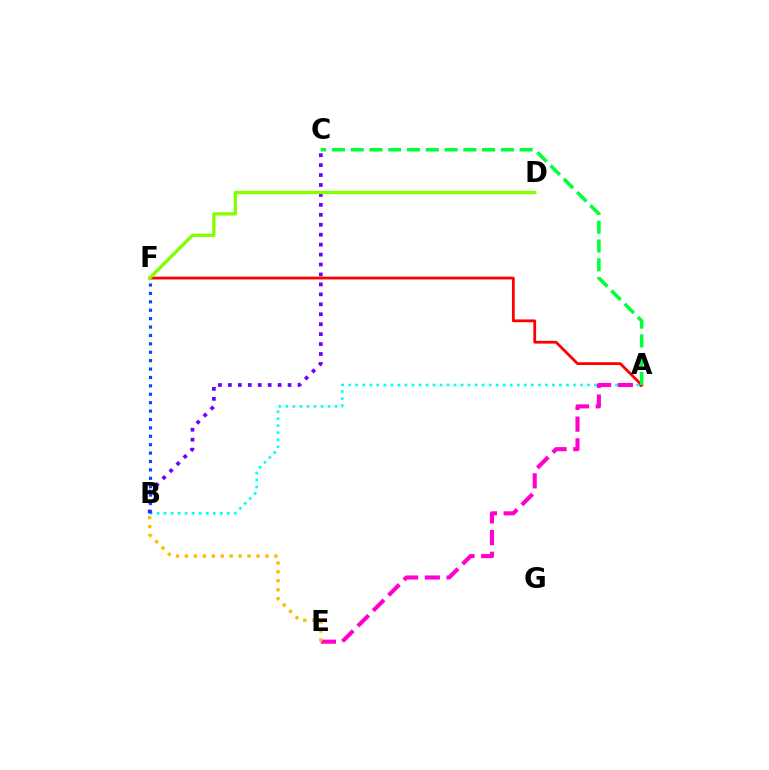{('B', 'C'): [{'color': '#7200ff', 'line_style': 'dotted', 'thickness': 2.7}], ('A', 'B'): [{'color': '#00fff6', 'line_style': 'dotted', 'thickness': 1.91}], ('A', 'E'): [{'color': '#ff00cf', 'line_style': 'dashed', 'thickness': 2.95}], ('B', 'E'): [{'color': '#ffbd00', 'line_style': 'dotted', 'thickness': 2.43}], ('A', 'F'): [{'color': '#ff0000', 'line_style': 'solid', 'thickness': 2.0}], ('D', 'F'): [{'color': '#84ff00', 'line_style': 'solid', 'thickness': 2.4}], ('A', 'C'): [{'color': '#00ff39', 'line_style': 'dashed', 'thickness': 2.55}], ('B', 'F'): [{'color': '#004bff', 'line_style': 'dotted', 'thickness': 2.28}]}